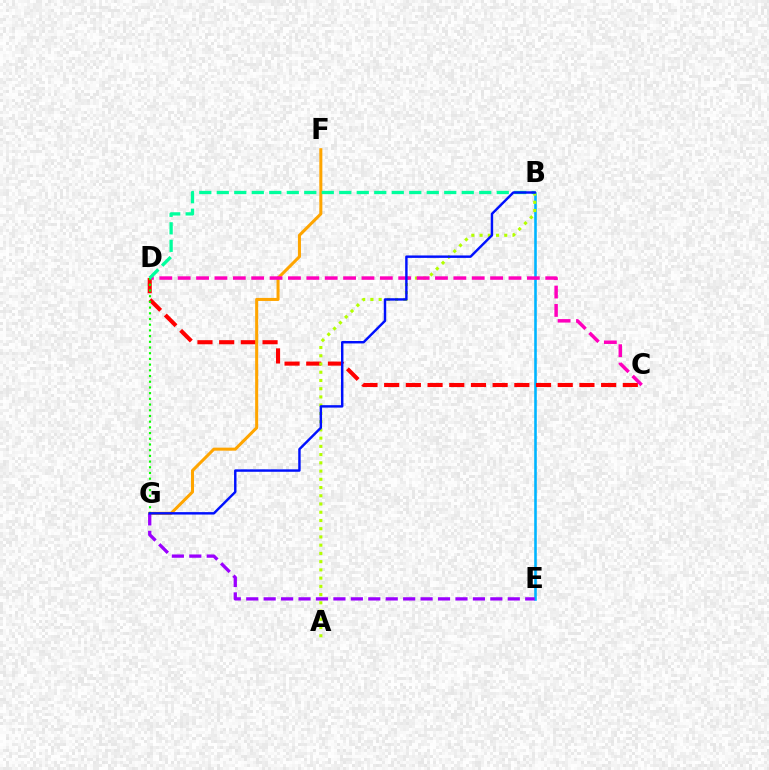{('B', 'E'): [{'color': '#00b5ff', 'line_style': 'solid', 'thickness': 1.87}], ('C', 'D'): [{'color': '#ff0000', 'line_style': 'dashed', 'thickness': 2.95}, {'color': '#ff00bd', 'line_style': 'dashed', 'thickness': 2.5}], ('F', 'G'): [{'color': '#ffa500', 'line_style': 'solid', 'thickness': 2.19}], ('E', 'G'): [{'color': '#9b00ff', 'line_style': 'dashed', 'thickness': 2.37}], ('A', 'B'): [{'color': '#b3ff00', 'line_style': 'dotted', 'thickness': 2.24}], ('D', 'G'): [{'color': '#08ff00', 'line_style': 'dotted', 'thickness': 1.55}], ('B', 'D'): [{'color': '#00ff9d', 'line_style': 'dashed', 'thickness': 2.38}], ('B', 'G'): [{'color': '#0010ff', 'line_style': 'solid', 'thickness': 1.75}]}